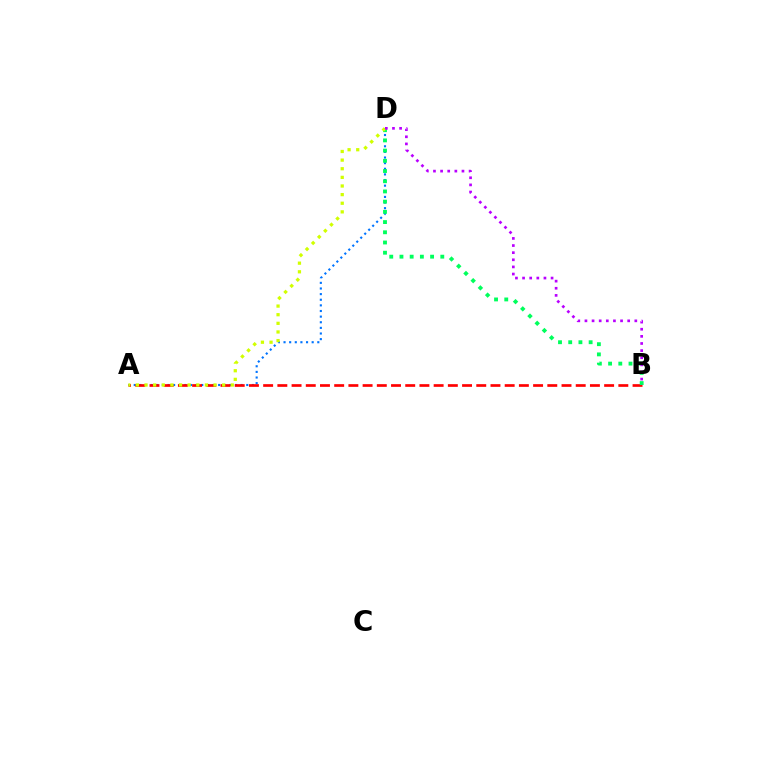{('A', 'D'): [{'color': '#0074ff', 'line_style': 'dotted', 'thickness': 1.53}, {'color': '#d1ff00', 'line_style': 'dotted', 'thickness': 2.34}], ('A', 'B'): [{'color': '#ff0000', 'line_style': 'dashed', 'thickness': 1.93}], ('B', 'D'): [{'color': '#00ff5c', 'line_style': 'dotted', 'thickness': 2.77}, {'color': '#b900ff', 'line_style': 'dotted', 'thickness': 1.94}]}